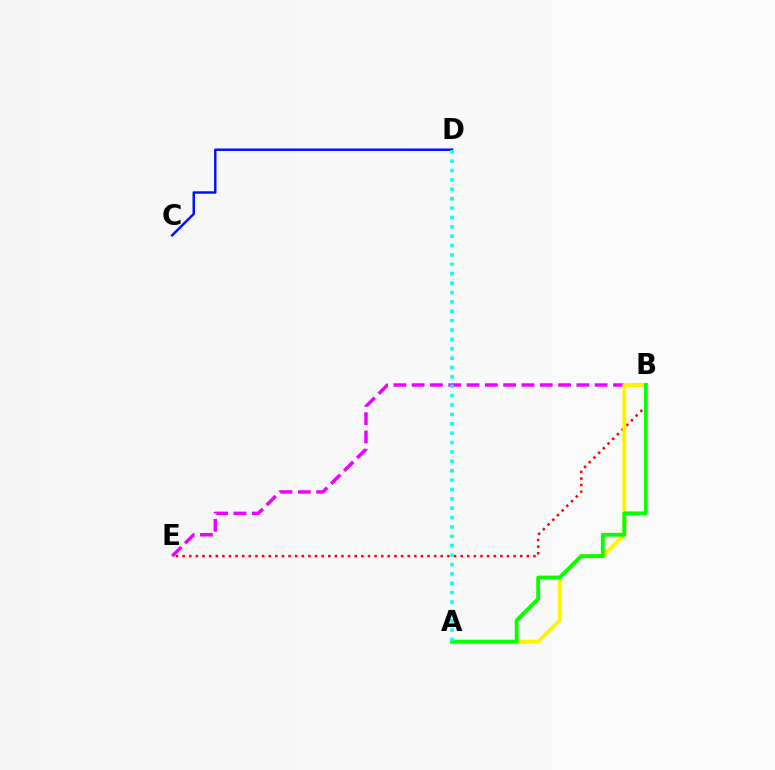{('B', 'E'): [{'color': '#ff0000', 'line_style': 'dotted', 'thickness': 1.8}, {'color': '#ee00ff', 'line_style': 'dashed', 'thickness': 2.49}], ('A', 'B'): [{'color': '#fcf500', 'line_style': 'solid', 'thickness': 2.78}, {'color': '#08ff00', 'line_style': 'solid', 'thickness': 2.76}], ('C', 'D'): [{'color': '#0010ff', 'line_style': 'solid', 'thickness': 1.77}], ('A', 'D'): [{'color': '#00fff6', 'line_style': 'dotted', 'thickness': 2.55}]}